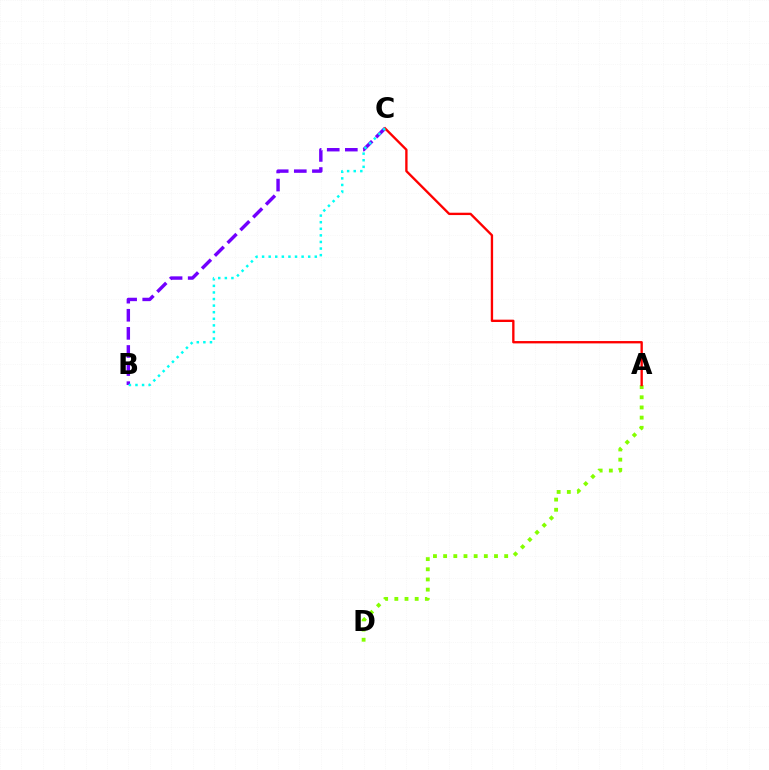{('A', 'D'): [{'color': '#84ff00', 'line_style': 'dotted', 'thickness': 2.76}], ('B', 'C'): [{'color': '#7200ff', 'line_style': 'dashed', 'thickness': 2.46}, {'color': '#00fff6', 'line_style': 'dotted', 'thickness': 1.79}], ('A', 'C'): [{'color': '#ff0000', 'line_style': 'solid', 'thickness': 1.69}]}